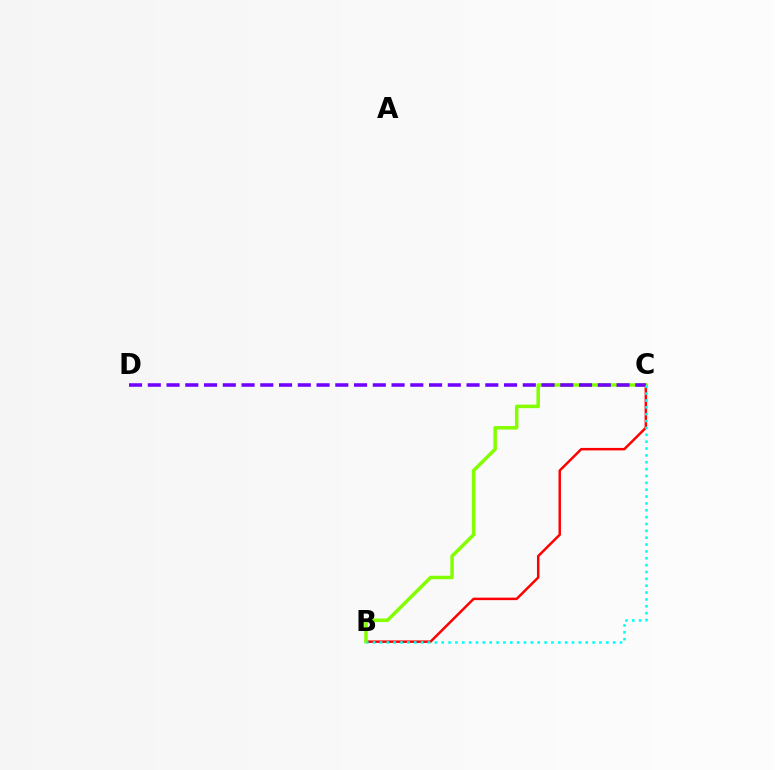{('B', 'C'): [{'color': '#ff0000', 'line_style': 'solid', 'thickness': 1.79}, {'color': '#84ff00', 'line_style': 'solid', 'thickness': 2.53}, {'color': '#00fff6', 'line_style': 'dotted', 'thickness': 1.86}], ('C', 'D'): [{'color': '#7200ff', 'line_style': 'dashed', 'thickness': 2.55}]}